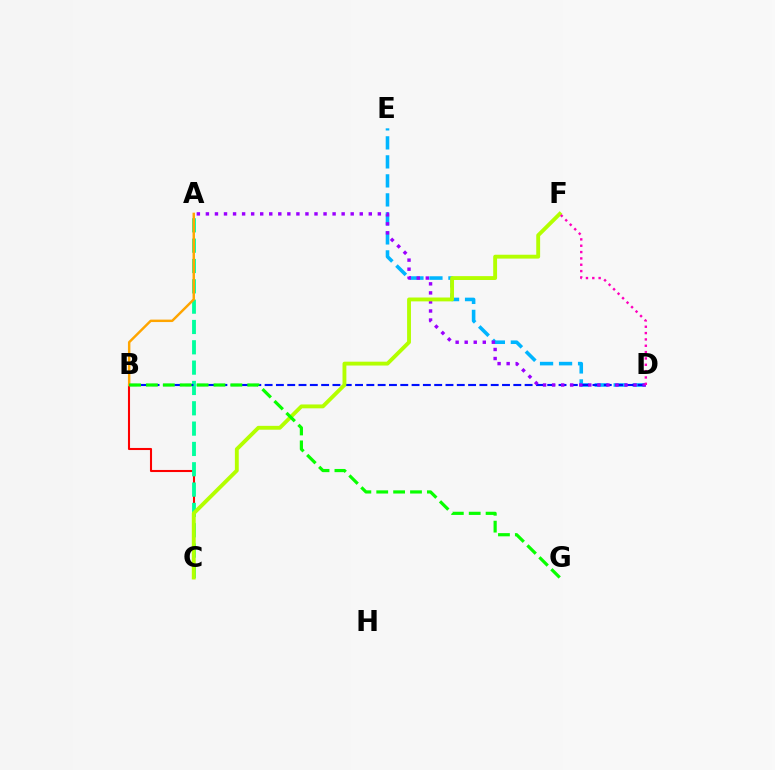{('B', 'C'): [{'color': '#ff0000', 'line_style': 'solid', 'thickness': 1.5}], ('D', 'E'): [{'color': '#00b5ff', 'line_style': 'dashed', 'thickness': 2.58}], ('A', 'C'): [{'color': '#00ff9d', 'line_style': 'dashed', 'thickness': 2.76}], ('A', 'B'): [{'color': '#ffa500', 'line_style': 'solid', 'thickness': 1.76}], ('B', 'D'): [{'color': '#0010ff', 'line_style': 'dashed', 'thickness': 1.54}], ('A', 'D'): [{'color': '#9b00ff', 'line_style': 'dotted', 'thickness': 2.46}], ('C', 'F'): [{'color': '#b3ff00', 'line_style': 'solid', 'thickness': 2.78}], ('B', 'G'): [{'color': '#08ff00', 'line_style': 'dashed', 'thickness': 2.29}], ('D', 'F'): [{'color': '#ff00bd', 'line_style': 'dotted', 'thickness': 1.72}]}